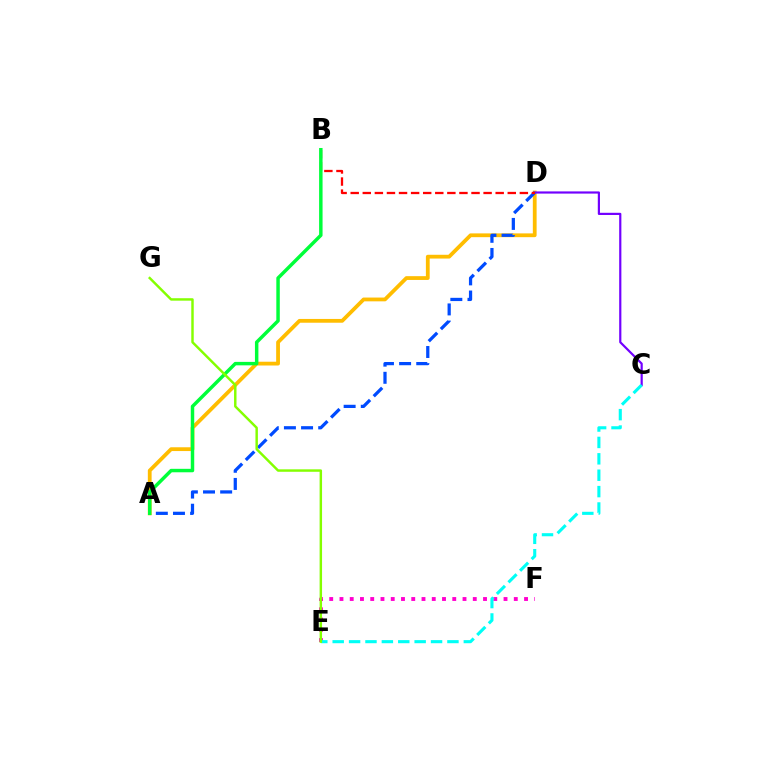{('A', 'D'): [{'color': '#ffbd00', 'line_style': 'solid', 'thickness': 2.73}, {'color': '#004bff', 'line_style': 'dashed', 'thickness': 2.33}], ('C', 'D'): [{'color': '#7200ff', 'line_style': 'solid', 'thickness': 1.58}], ('B', 'D'): [{'color': '#ff0000', 'line_style': 'dashed', 'thickness': 1.64}], ('A', 'B'): [{'color': '#00ff39', 'line_style': 'solid', 'thickness': 2.49}], ('E', 'F'): [{'color': '#ff00cf', 'line_style': 'dotted', 'thickness': 2.79}], ('C', 'E'): [{'color': '#00fff6', 'line_style': 'dashed', 'thickness': 2.23}], ('E', 'G'): [{'color': '#84ff00', 'line_style': 'solid', 'thickness': 1.76}]}